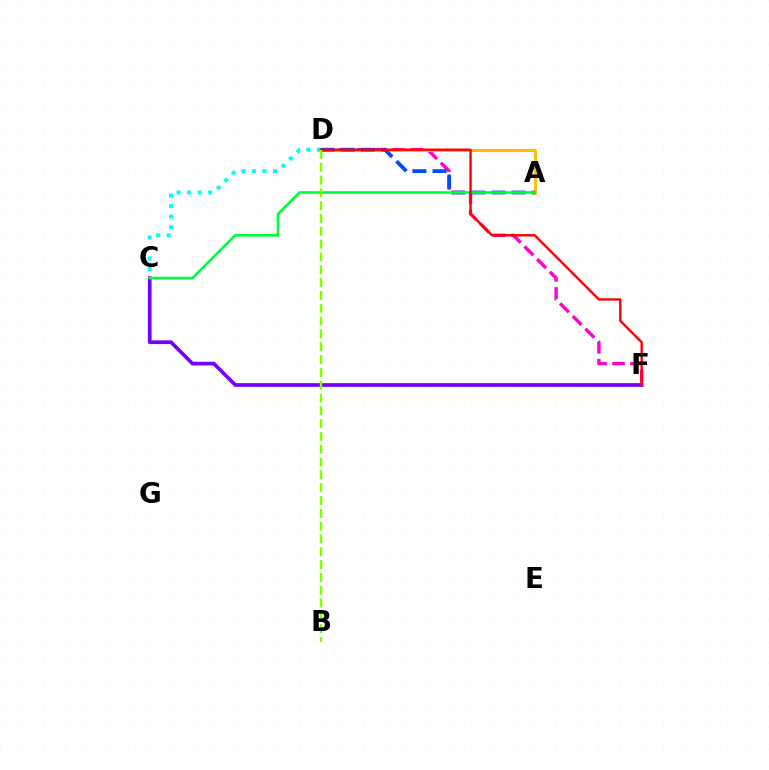{('D', 'F'): [{'color': '#ff00cf', 'line_style': 'dashed', 'thickness': 2.43}, {'color': '#ff0000', 'line_style': 'solid', 'thickness': 1.72}], ('C', 'F'): [{'color': '#7200ff', 'line_style': 'solid', 'thickness': 2.65}], ('C', 'D'): [{'color': '#00fff6', 'line_style': 'dotted', 'thickness': 2.86}], ('A', 'D'): [{'color': '#ffbd00', 'line_style': 'solid', 'thickness': 2.09}, {'color': '#004bff', 'line_style': 'dashed', 'thickness': 2.73}], ('A', 'C'): [{'color': '#00ff39', 'line_style': 'solid', 'thickness': 1.9}], ('B', 'D'): [{'color': '#84ff00', 'line_style': 'dashed', 'thickness': 1.74}]}